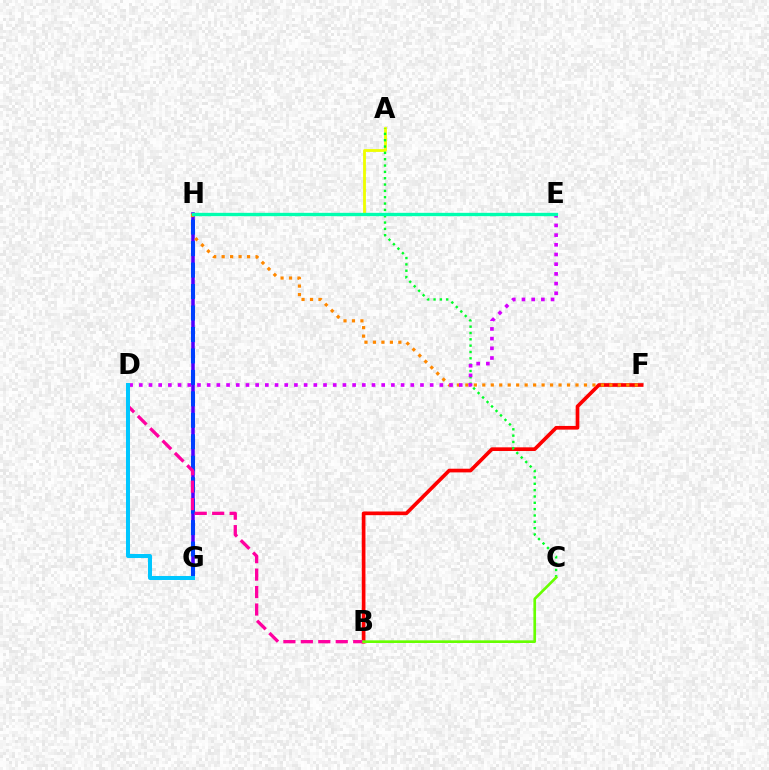{('B', 'F'): [{'color': '#ff0000', 'line_style': 'solid', 'thickness': 2.64}], ('A', 'H'): [{'color': '#eeff00', 'line_style': 'solid', 'thickness': 2.03}], ('G', 'H'): [{'color': '#4f00ff', 'line_style': 'solid', 'thickness': 2.55}, {'color': '#003fff', 'line_style': 'dashed', 'thickness': 2.92}], ('F', 'H'): [{'color': '#ff8800', 'line_style': 'dotted', 'thickness': 2.3}], ('A', 'C'): [{'color': '#00ff27', 'line_style': 'dotted', 'thickness': 1.72}], ('D', 'E'): [{'color': '#d600ff', 'line_style': 'dotted', 'thickness': 2.63}], ('B', 'D'): [{'color': '#ff00a0', 'line_style': 'dashed', 'thickness': 2.37}], ('E', 'H'): [{'color': '#00ffaf', 'line_style': 'solid', 'thickness': 2.4}], ('D', 'G'): [{'color': '#00c7ff', 'line_style': 'solid', 'thickness': 2.89}], ('B', 'C'): [{'color': '#66ff00', 'line_style': 'solid', 'thickness': 1.92}]}